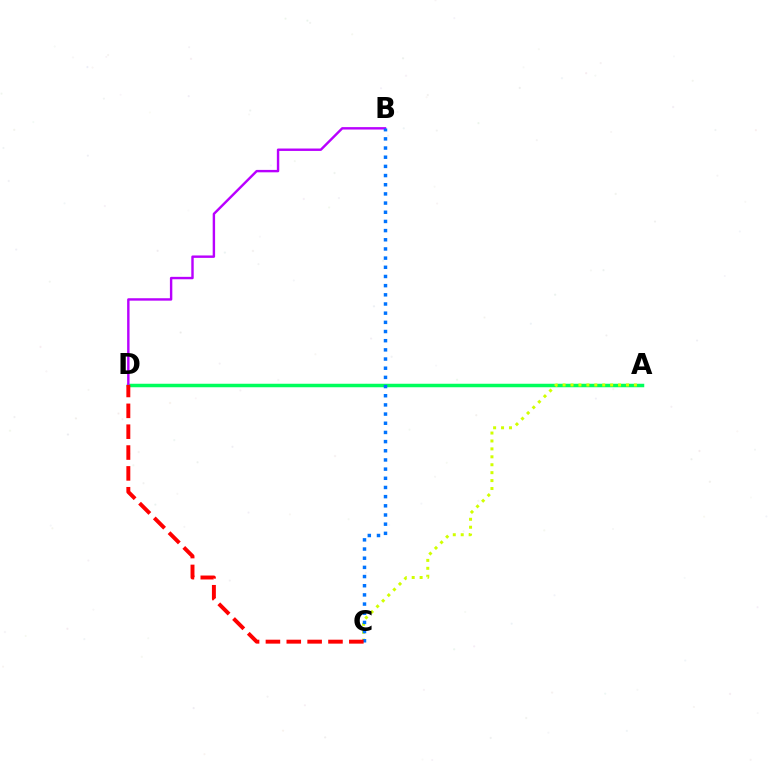{('A', 'D'): [{'color': '#00ff5c', 'line_style': 'solid', 'thickness': 2.52}], ('B', 'D'): [{'color': '#b900ff', 'line_style': 'solid', 'thickness': 1.74}], ('A', 'C'): [{'color': '#d1ff00', 'line_style': 'dotted', 'thickness': 2.15}], ('B', 'C'): [{'color': '#0074ff', 'line_style': 'dotted', 'thickness': 2.49}], ('C', 'D'): [{'color': '#ff0000', 'line_style': 'dashed', 'thickness': 2.83}]}